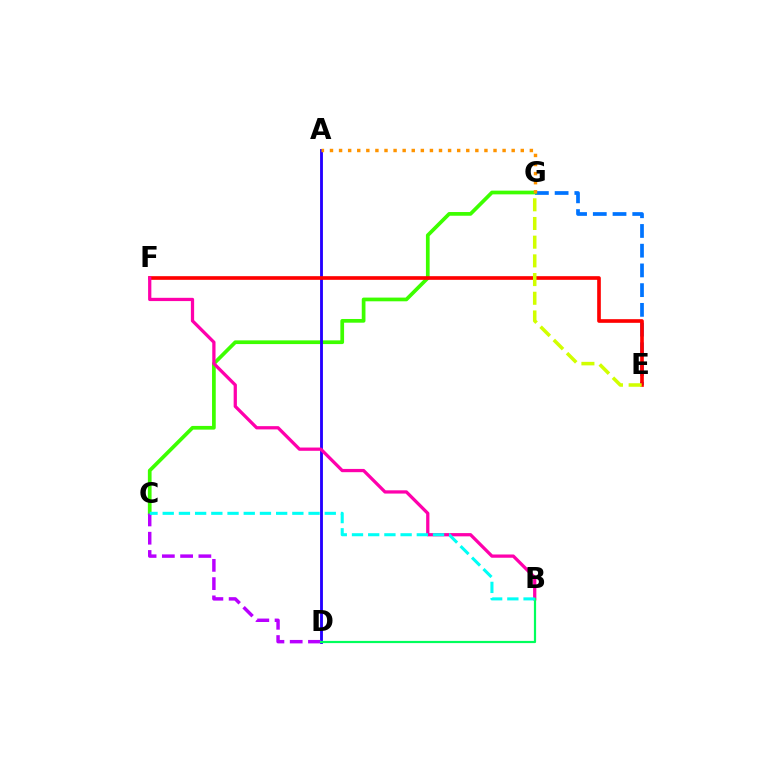{('E', 'G'): [{'color': '#0074ff', 'line_style': 'dashed', 'thickness': 2.68}, {'color': '#d1ff00', 'line_style': 'dashed', 'thickness': 2.54}], ('C', 'G'): [{'color': '#3dff00', 'line_style': 'solid', 'thickness': 2.67}], ('A', 'D'): [{'color': '#2500ff', 'line_style': 'solid', 'thickness': 2.05}], ('E', 'F'): [{'color': '#ff0000', 'line_style': 'solid', 'thickness': 2.63}], ('C', 'D'): [{'color': '#b900ff', 'line_style': 'dashed', 'thickness': 2.48}], ('A', 'G'): [{'color': '#ff9400', 'line_style': 'dotted', 'thickness': 2.47}], ('B', 'F'): [{'color': '#ff00ac', 'line_style': 'solid', 'thickness': 2.35}], ('B', 'D'): [{'color': '#00ff5c', 'line_style': 'solid', 'thickness': 1.59}], ('B', 'C'): [{'color': '#00fff6', 'line_style': 'dashed', 'thickness': 2.2}]}